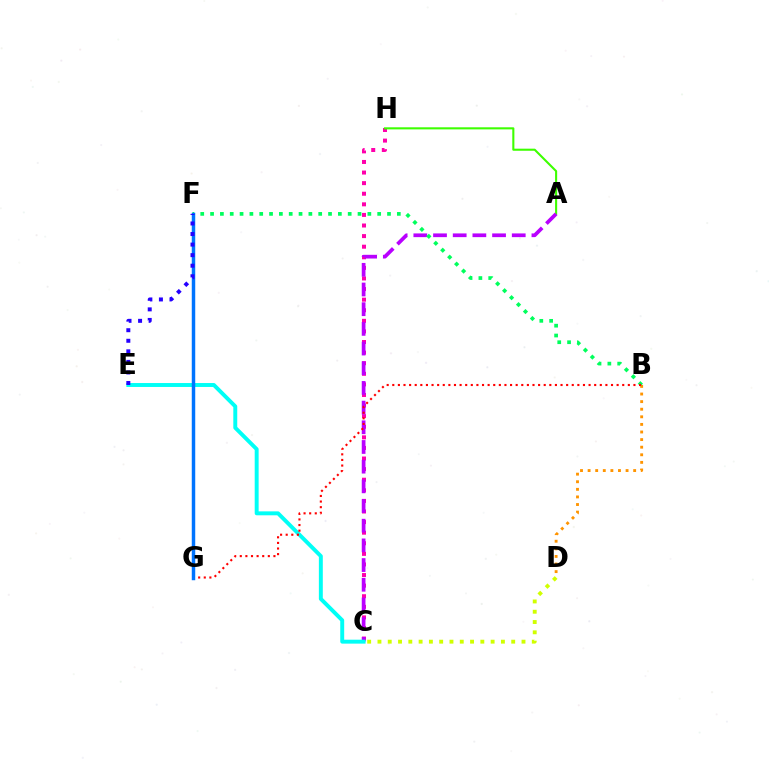{('C', 'H'): [{'color': '#ff00ac', 'line_style': 'dotted', 'thickness': 2.88}], ('A', 'H'): [{'color': '#3dff00', 'line_style': 'solid', 'thickness': 1.51}], ('C', 'D'): [{'color': '#d1ff00', 'line_style': 'dotted', 'thickness': 2.8}], ('A', 'C'): [{'color': '#b900ff', 'line_style': 'dashed', 'thickness': 2.67}], ('C', 'E'): [{'color': '#00fff6', 'line_style': 'solid', 'thickness': 2.83}], ('B', 'D'): [{'color': '#ff9400', 'line_style': 'dotted', 'thickness': 2.06}], ('B', 'F'): [{'color': '#00ff5c', 'line_style': 'dotted', 'thickness': 2.67}], ('B', 'G'): [{'color': '#ff0000', 'line_style': 'dotted', 'thickness': 1.52}], ('F', 'G'): [{'color': '#0074ff', 'line_style': 'solid', 'thickness': 2.49}], ('E', 'F'): [{'color': '#2500ff', 'line_style': 'dotted', 'thickness': 2.87}]}